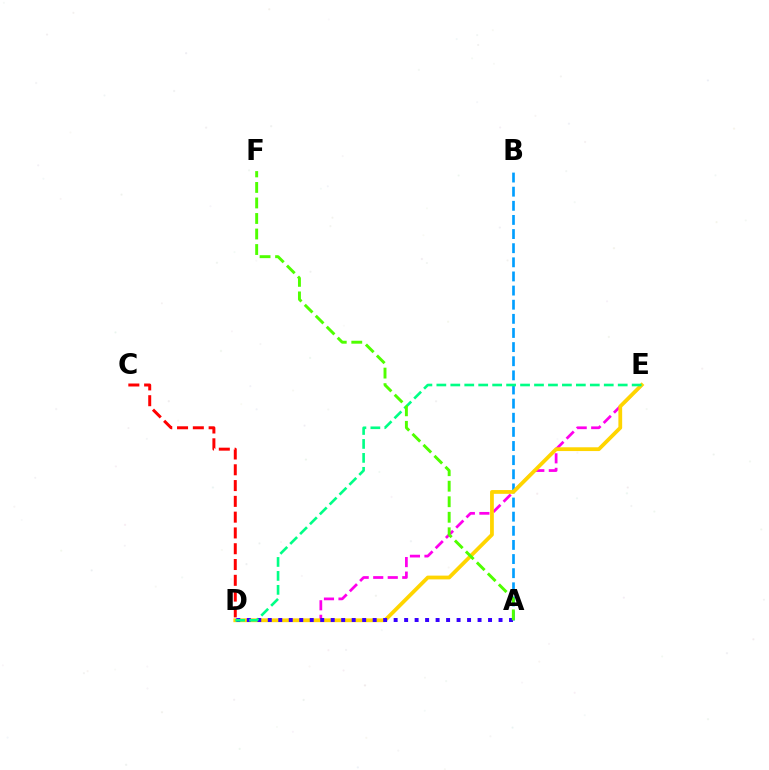{('A', 'B'): [{'color': '#009eff', 'line_style': 'dashed', 'thickness': 1.92}], ('D', 'E'): [{'color': '#ff00ed', 'line_style': 'dashed', 'thickness': 1.97}, {'color': '#ffd500', 'line_style': 'solid', 'thickness': 2.72}, {'color': '#00ff86', 'line_style': 'dashed', 'thickness': 1.9}], ('C', 'D'): [{'color': '#ff0000', 'line_style': 'dashed', 'thickness': 2.15}], ('A', 'D'): [{'color': '#3700ff', 'line_style': 'dotted', 'thickness': 2.85}], ('A', 'F'): [{'color': '#4fff00', 'line_style': 'dashed', 'thickness': 2.11}]}